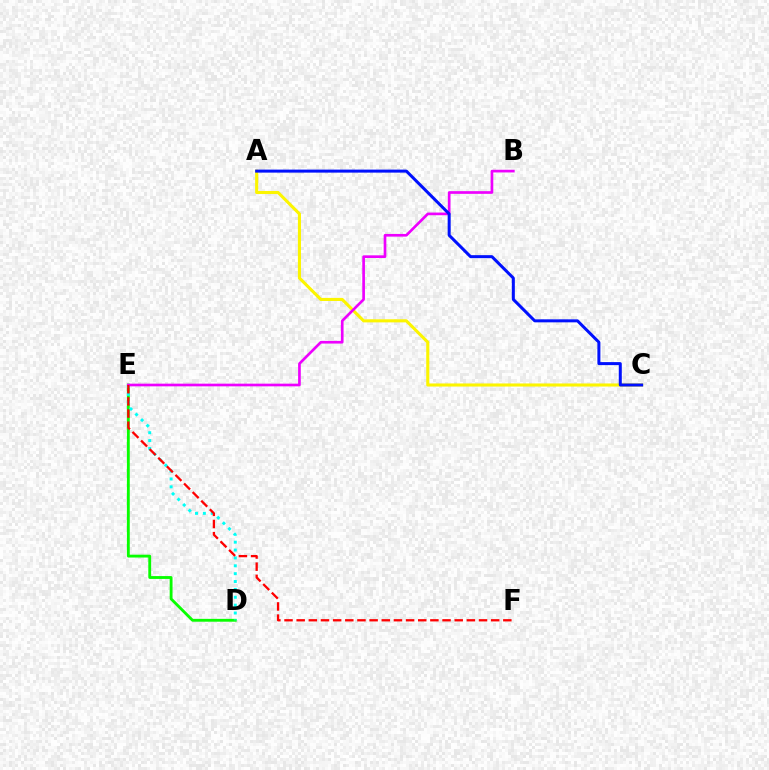{('D', 'E'): [{'color': '#08ff00', 'line_style': 'solid', 'thickness': 2.05}, {'color': '#00fff6', 'line_style': 'dotted', 'thickness': 2.14}], ('A', 'C'): [{'color': '#fcf500', 'line_style': 'solid', 'thickness': 2.22}, {'color': '#0010ff', 'line_style': 'solid', 'thickness': 2.17}], ('B', 'E'): [{'color': '#ee00ff', 'line_style': 'solid', 'thickness': 1.93}], ('E', 'F'): [{'color': '#ff0000', 'line_style': 'dashed', 'thickness': 1.65}]}